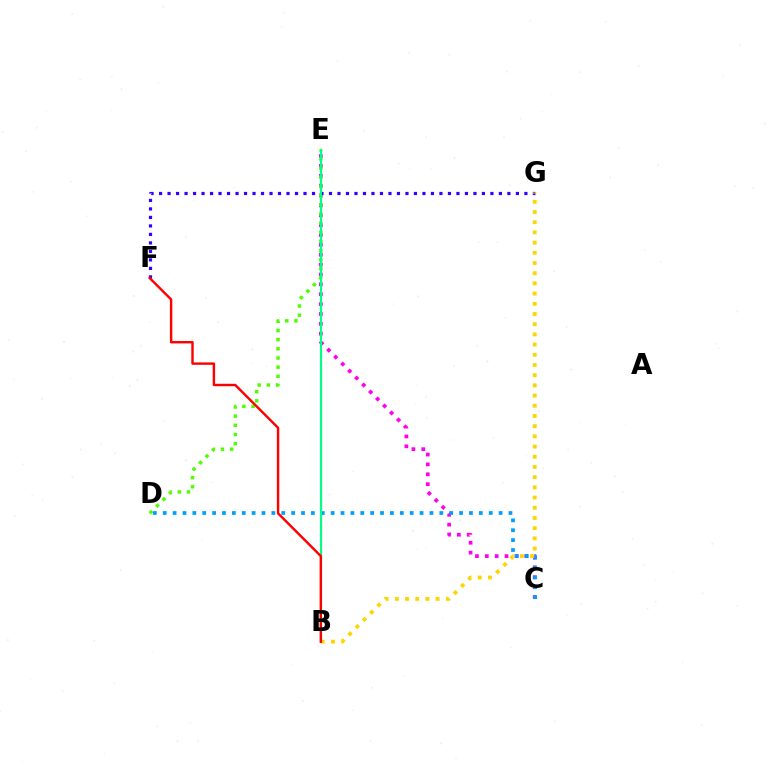{('C', 'E'): [{'color': '#ff00ed', 'line_style': 'dotted', 'thickness': 2.68}], ('D', 'E'): [{'color': '#4fff00', 'line_style': 'dotted', 'thickness': 2.49}], ('F', 'G'): [{'color': '#3700ff', 'line_style': 'dotted', 'thickness': 2.31}], ('C', 'D'): [{'color': '#009eff', 'line_style': 'dotted', 'thickness': 2.68}], ('B', 'G'): [{'color': '#ffd500', 'line_style': 'dotted', 'thickness': 2.77}], ('B', 'E'): [{'color': '#00ff86', 'line_style': 'solid', 'thickness': 1.55}], ('B', 'F'): [{'color': '#ff0000', 'line_style': 'solid', 'thickness': 1.74}]}